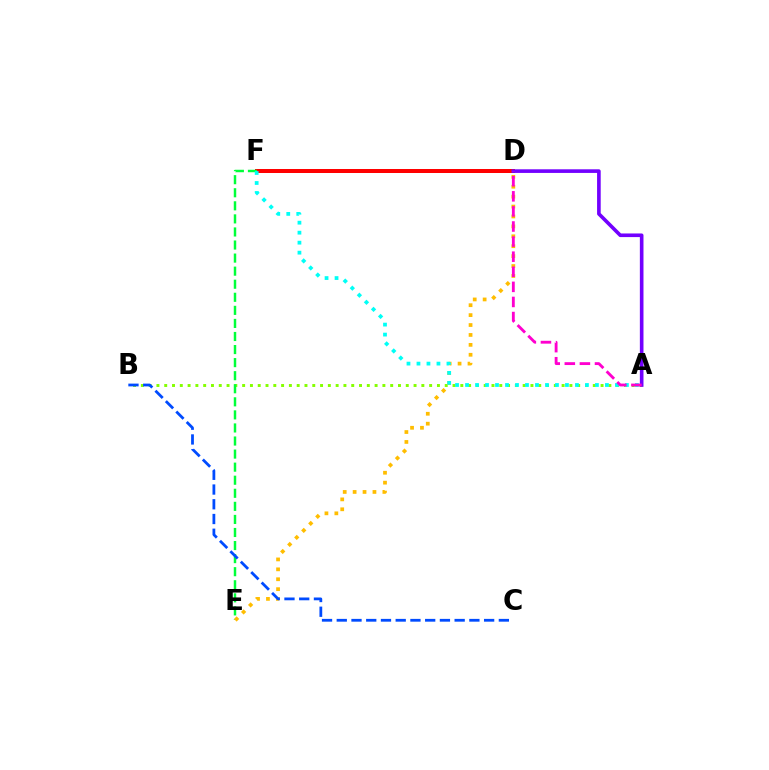{('A', 'B'): [{'color': '#84ff00', 'line_style': 'dotted', 'thickness': 2.12}], ('D', 'F'): [{'color': '#ff0000', 'line_style': 'solid', 'thickness': 2.88}], ('A', 'D'): [{'color': '#7200ff', 'line_style': 'solid', 'thickness': 2.61}, {'color': '#ff00cf', 'line_style': 'dashed', 'thickness': 2.05}], ('E', 'F'): [{'color': '#00ff39', 'line_style': 'dashed', 'thickness': 1.78}], ('D', 'E'): [{'color': '#ffbd00', 'line_style': 'dotted', 'thickness': 2.69}], ('A', 'F'): [{'color': '#00fff6', 'line_style': 'dotted', 'thickness': 2.71}], ('B', 'C'): [{'color': '#004bff', 'line_style': 'dashed', 'thickness': 2.0}]}